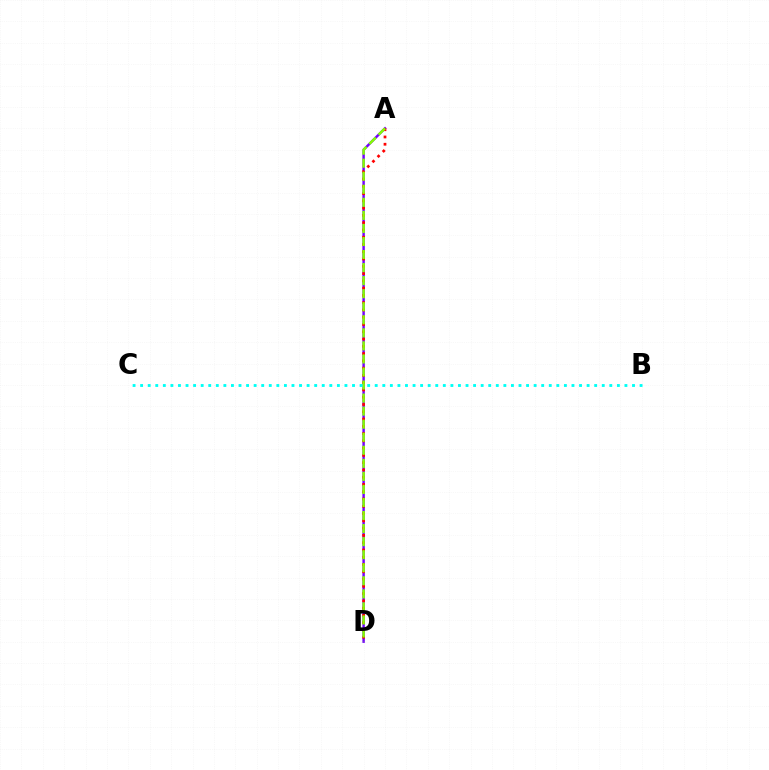{('A', 'D'): [{'color': '#7200ff', 'line_style': 'solid', 'thickness': 1.75}, {'color': '#ff0000', 'line_style': 'dotted', 'thickness': 1.98}, {'color': '#84ff00', 'line_style': 'dashed', 'thickness': 1.77}], ('B', 'C'): [{'color': '#00fff6', 'line_style': 'dotted', 'thickness': 2.06}]}